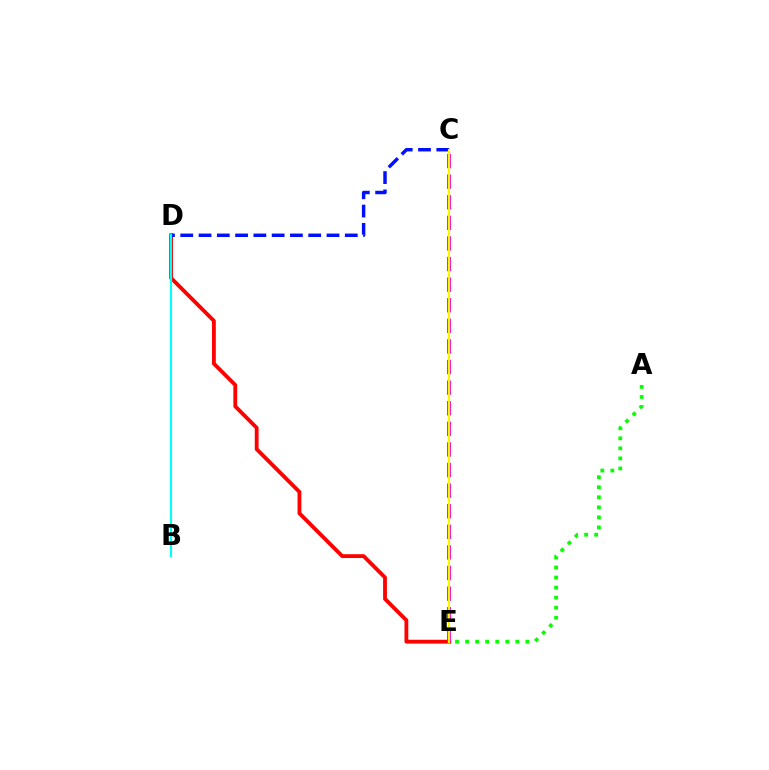{('A', 'E'): [{'color': '#08ff00', 'line_style': 'dotted', 'thickness': 2.73}], ('D', 'E'): [{'color': '#ff0000', 'line_style': 'solid', 'thickness': 2.75}], ('C', 'D'): [{'color': '#0010ff', 'line_style': 'dashed', 'thickness': 2.48}], ('B', 'D'): [{'color': '#00fff6', 'line_style': 'solid', 'thickness': 1.54}], ('C', 'E'): [{'color': '#ee00ff', 'line_style': 'dashed', 'thickness': 2.8}, {'color': '#fcf500', 'line_style': 'solid', 'thickness': 1.51}]}